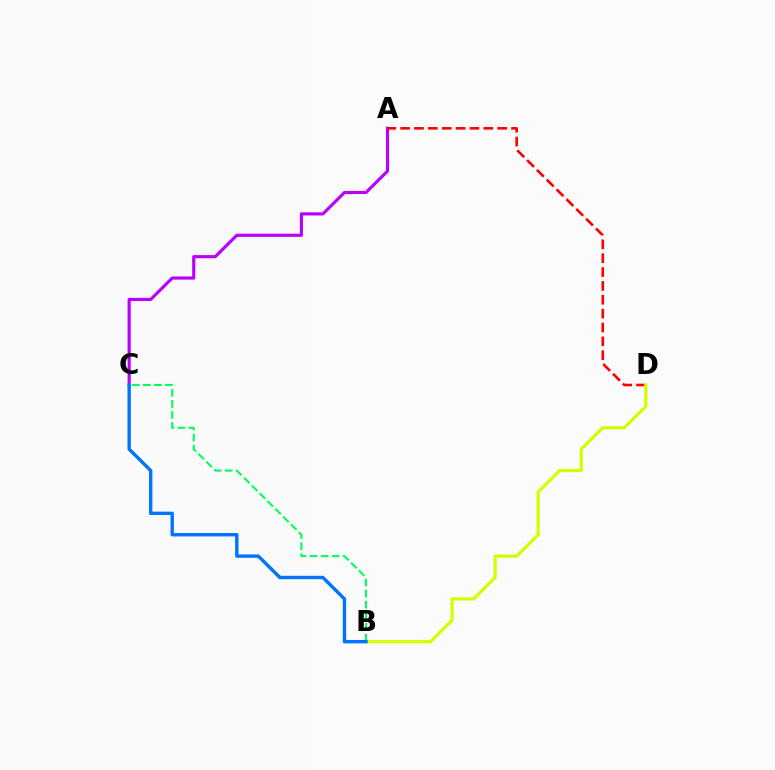{('A', 'C'): [{'color': '#b900ff', 'line_style': 'solid', 'thickness': 2.27}], ('A', 'D'): [{'color': '#ff0000', 'line_style': 'dashed', 'thickness': 1.88}], ('B', 'C'): [{'color': '#00ff5c', 'line_style': 'dashed', 'thickness': 1.5}, {'color': '#0074ff', 'line_style': 'solid', 'thickness': 2.44}], ('B', 'D'): [{'color': '#d1ff00', 'line_style': 'solid', 'thickness': 2.3}]}